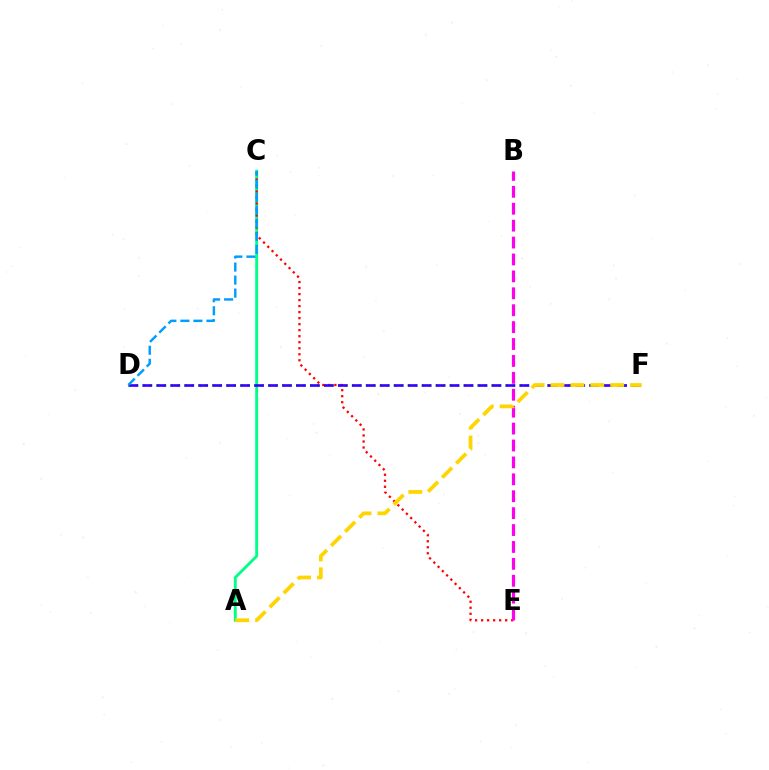{('A', 'C'): [{'color': '#00ff86', 'line_style': 'solid', 'thickness': 2.07}], ('D', 'F'): [{'color': '#4fff00', 'line_style': 'dotted', 'thickness': 1.9}, {'color': '#3700ff', 'line_style': 'dashed', 'thickness': 1.9}], ('C', 'E'): [{'color': '#ff0000', 'line_style': 'dotted', 'thickness': 1.63}], ('B', 'E'): [{'color': '#ff00ed', 'line_style': 'dashed', 'thickness': 2.3}], ('A', 'F'): [{'color': '#ffd500', 'line_style': 'dashed', 'thickness': 2.7}], ('C', 'D'): [{'color': '#009eff', 'line_style': 'dashed', 'thickness': 1.77}]}